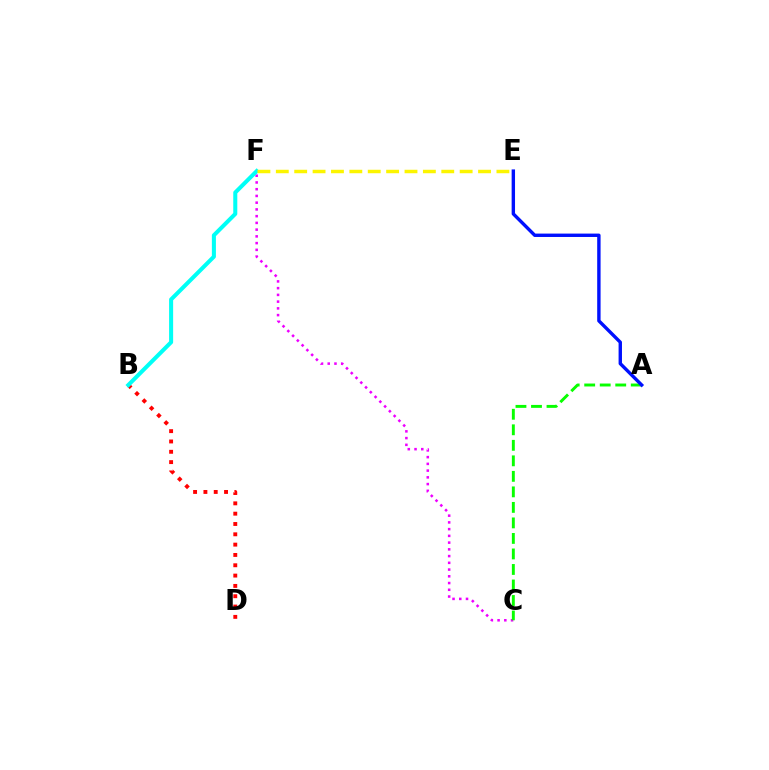{('B', 'D'): [{'color': '#ff0000', 'line_style': 'dotted', 'thickness': 2.8}], ('C', 'F'): [{'color': '#ee00ff', 'line_style': 'dotted', 'thickness': 1.83}], ('B', 'F'): [{'color': '#00fff6', 'line_style': 'solid', 'thickness': 2.91}], ('E', 'F'): [{'color': '#fcf500', 'line_style': 'dashed', 'thickness': 2.5}], ('A', 'C'): [{'color': '#08ff00', 'line_style': 'dashed', 'thickness': 2.11}], ('A', 'E'): [{'color': '#0010ff', 'line_style': 'solid', 'thickness': 2.44}]}